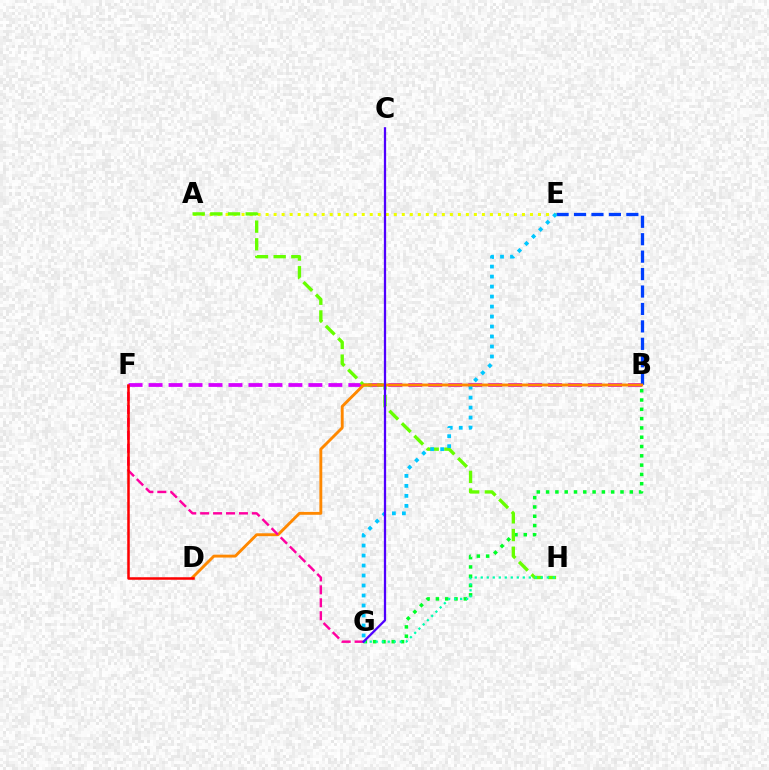{('B', 'G'): [{'color': '#00ff27', 'line_style': 'dotted', 'thickness': 2.53}], ('A', 'E'): [{'color': '#eeff00', 'line_style': 'dotted', 'thickness': 2.18}], ('B', 'F'): [{'color': '#d600ff', 'line_style': 'dashed', 'thickness': 2.71}], ('B', 'E'): [{'color': '#003fff', 'line_style': 'dashed', 'thickness': 2.37}], ('A', 'H'): [{'color': '#66ff00', 'line_style': 'dashed', 'thickness': 2.4}], ('E', 'G'): [{'color': '#00c7ff', 'line_style': 'dotted', 'thickness': 2.71}], ('G', 'H'): [{'color': '#00ffaf', 'line_style': 'dotted', 'thickness': 1.63}], ('B', 'D'): [{'color': '#ff8800', 'line_style': 'solid', 'thickness': 2.08}], ('F', 'G'): [{'color': '#ff00a0', 'line_style': 'dashed', 'thickness': 1.76}], ('D', 'F'): [{'color': '#ff0000', 'line_style': 'solid', 'thickness': 1.81}], ('C', 'G'): [{'color': '#4f00ff', 'line_style': 'solid', 'thickness': 1.63}]}